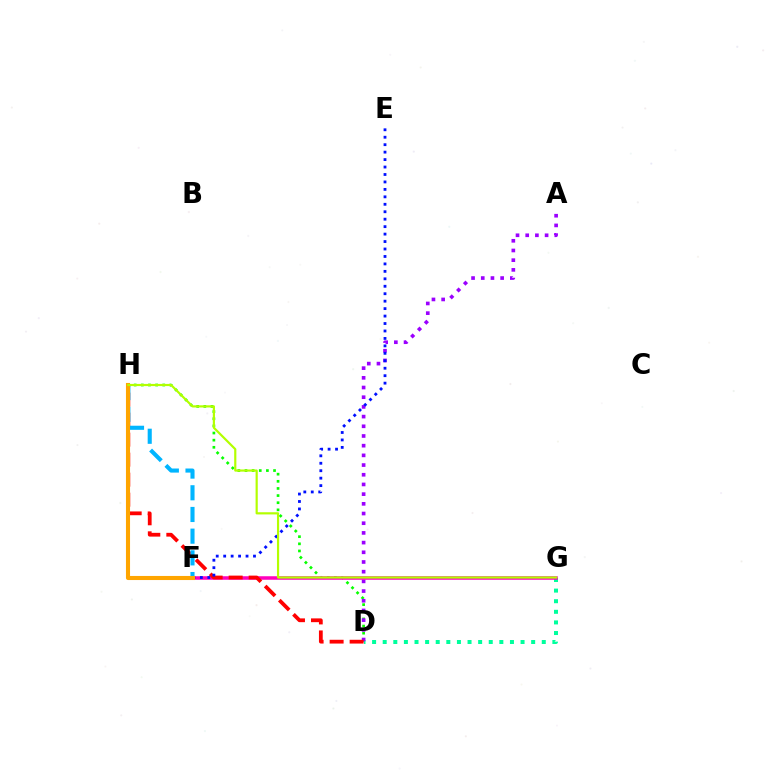{('D', 'H'): [{'color': '#08ff00', 'line_style': 'dotted', 'thickness': 1.94}, {'color': '#ff0000', 'line_style': 'dashed', 'thickness': 2.72}], ('D', 'G'): [{'color': '#00ff9d', 'line_style': 'dotted', 'thickness': 2.88}], ('A', 'D'): [{'color': '#9b00ff', 'line_style': 'dotted', 'thickness': 2.63}], ('F', 'G'): [{'color': '#ff00bd', 'line_style': 'solid', 'thickness': 2.54}], ('F', 'H'): [{'color': '#00b5ff', 'line_style': 'dashed', 'thickness': 2.95}, {'color': '#ffa500', 'line_style': 'solid', 'thickness': 2.94}], ('E', 'F'): [{'color': '#0010ff', 'line_style': 'dotted', 'thickness': 2.02}], ('G', 'H'): [{'color': '#b3ff00', 'line_style': 'solid', 'thickness': 1.57}]}